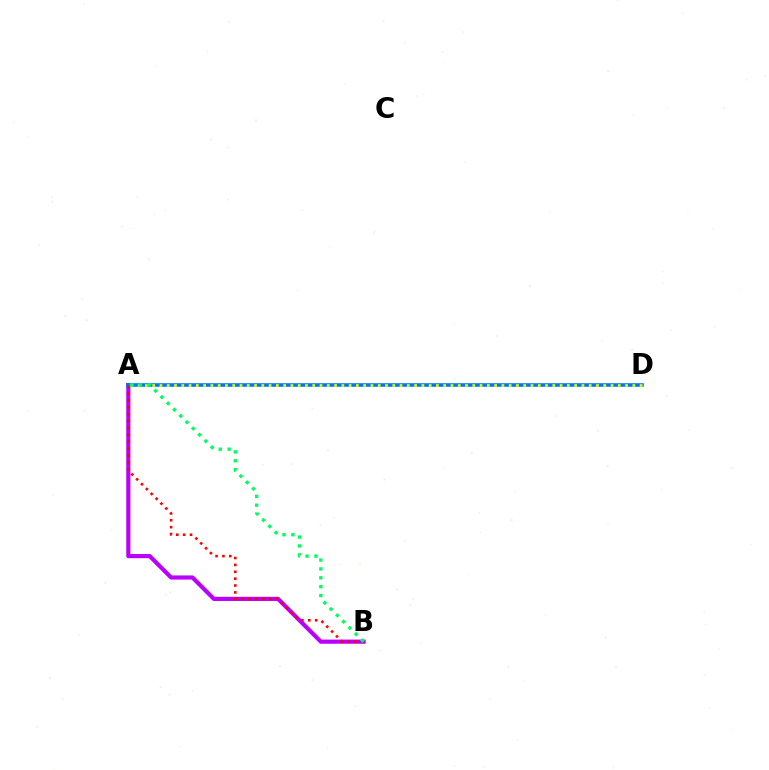{('A', 'B'): [{'color': '#b900ff', 'line_style': 'solid', 'thickness': 2.99}, {'color': '#ff0000', 'line_style': 'dotted', 'thickness': 1.87}, {'color': '#00ff5c', 'line_style': 'dotted', 'thickness': 2.41}], ('A', 'D'): [{'color': '#0074ff', 'line_style': 'solid', 'thickness': 2.57}, {'color': '#d1ff00', 'line_style': 'dotted', 'thickness': 1.98}]}